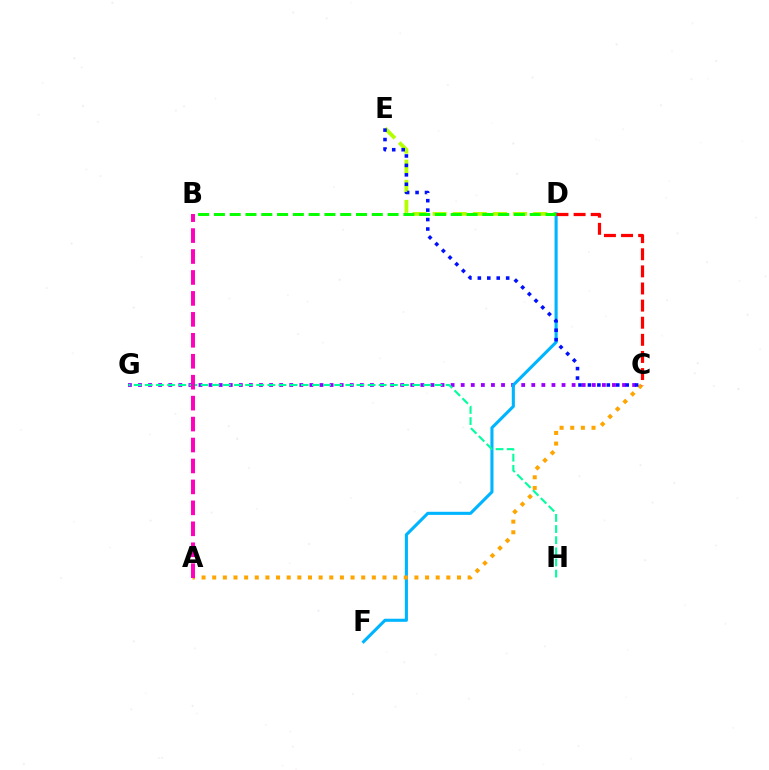{('C', 'G'): [{'color': '#9b00ff', 'line_style': 'dotted', 'thickness': 2.74}], ('D', 'E'): [{'color': '#b3ff00', 'line_style': 'dashed', 'thickness': 2.73}], ('D', 'F'): [{'color': '#00b5ff', 'line_style': 'solid', 'thickness': 2.22}], ('A', 'C'): [{'color': '#ffa500', 'line_style': 'dotted', 'thickness': 2.89}], ('G', 'H'): [{'color': '#00ff9d', 'line_style': 'dashed', 'thickness': 1.51}], ('A', 'B'): [{'color': '#ff00bd', 'line_style': 'dashed', 'thickness': 2.85}], ('B', 'D'): [{'color': '#08ff00', 'line_style': 'dashed', 'thickness': 2.15}], ('C', 'E'): [{'color': '#0010ff', 'line_style': 'dotted', 'thickness': 2.57}], ('C', 'D'): [{'color': '#ff0000', 'line_style': 'dashed', 'thickness': 2.32}]}